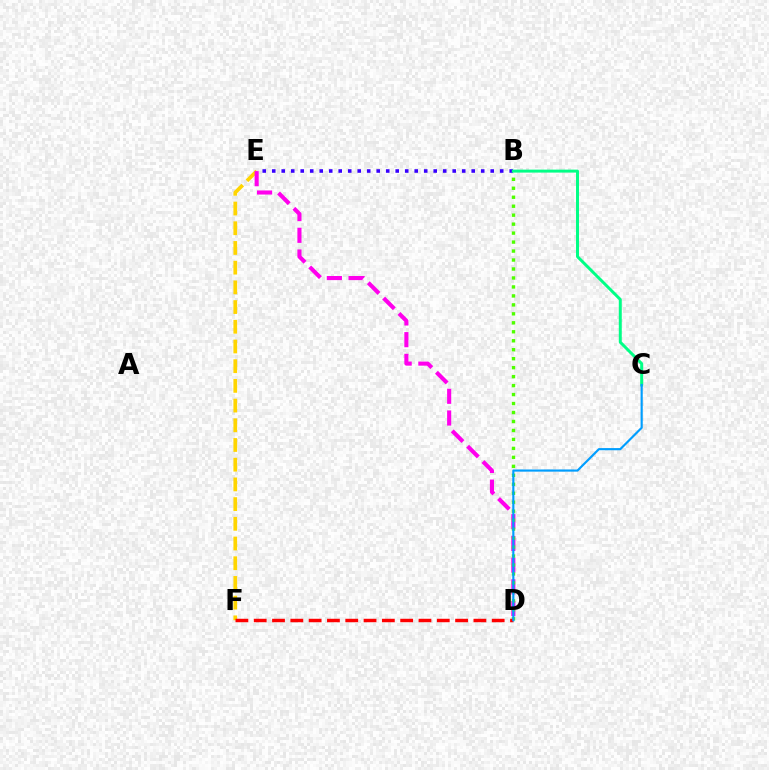{('B', 'E'): [{'color': '#3700ff', 'line_style': 'dotted', 'thickness': 2.58}], ('E', 'F'): [{'color': '#ffd500', 'line_style': 'dashed', 'thickness': 2.68}], ('D', 'E'): [{'color': '#ff00ed', 'line_style': 'dashed', 'thickness': 2.95}], ('B', 'D'): [{'color': '#4fff00', 'line_style': 'dotted', 'thickness': 2.44}], ('D', 'F'): [{'color': '#ff0000', 'line_style': 'dashed', 'thickness': 2.49}], ('B', 'C'): [{'color': '#00ff86', 'line_style': 'solid', 'thickness': 2.14}], ('C', 'D'): [{'color': '#009eff', 'line_style': 'solid', 'thickness': 1.55}]}